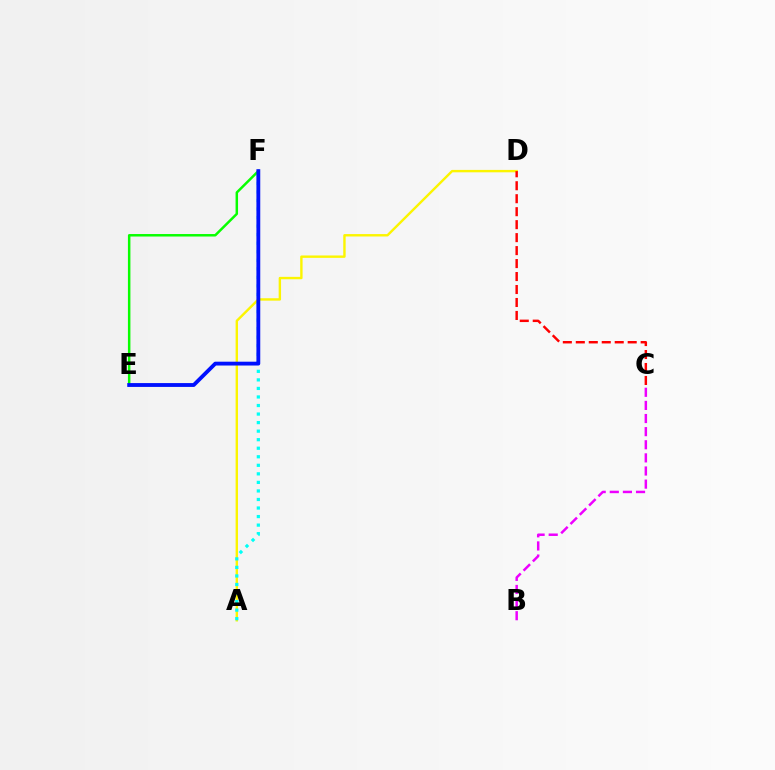{('B', 'C'): [{'color': '#ee00ff', 'line_style': 'dashed', 'thickness': 1.78}], ('A', 'D'): [{'color': '#fcf500', 'line_style': 'solid', 'thickness': 1.73}], ('A', 'F'): [{'color': '#00fff6', 'line_style': 'dotted', 'thickness': 2.32}], ('E', 'F'): [{'color': '#08ff00', 'line_style': 'solid', 'thickness': 1.79}, {'color': '#0010ff', 'line_style': 'solid', 'thickness': 2.76}], ('C', 'D'): [{'color': '#ff0000', 'line_style': 'dashed', 'thickness': 1.76}]}